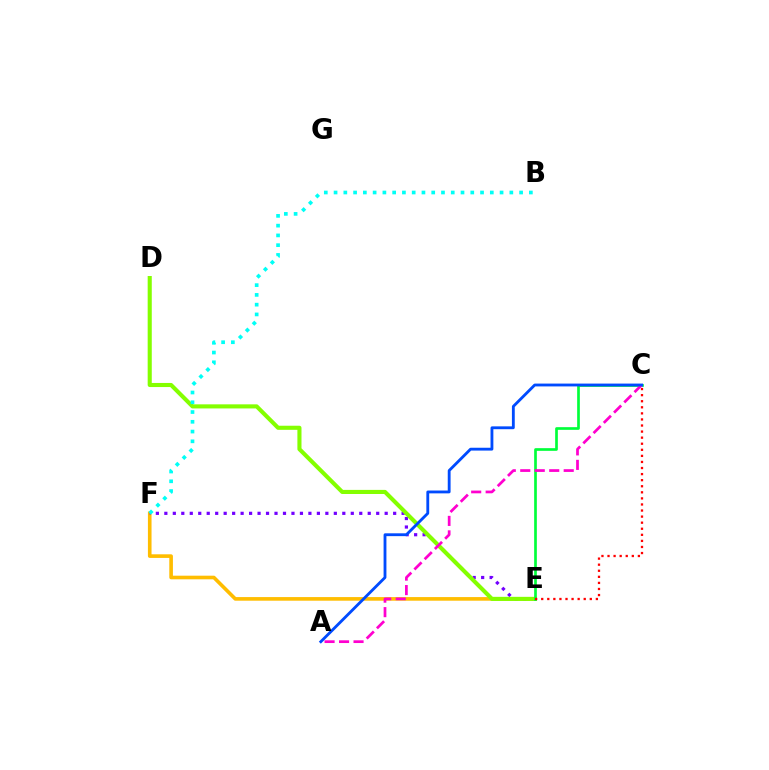{('E', 'F'): [{'color': '#ffbd00', 'line_style': 'solid', 'thickness': 2.61}, {'color': '#7200ff', 'line_style': 'dotted', 'thickness': 2.3}], ('D', 'E'): [{'color': '#84ff00', 'line_style': 'solid', 'thickness': 2.95}], ('C', 'E'): [{'color': '#00ff39', 'line_style': 'solid', 'thickness': 1.93}, {'color': '#ff0000', 'line_style': 'dotted', 'thickness': 1.65}], ('A', 'C'): [{'color': '#ff00cf', 'line_style': 'dashed', 'thickness': 1.97}, {'color': '#004bff', 'line_style': 'solid', 'thickness': 2.04}], ('B', 'F'): [{'color': '#00fff6', 'line_style': 'dotted', 'thickness': 2.65}]}